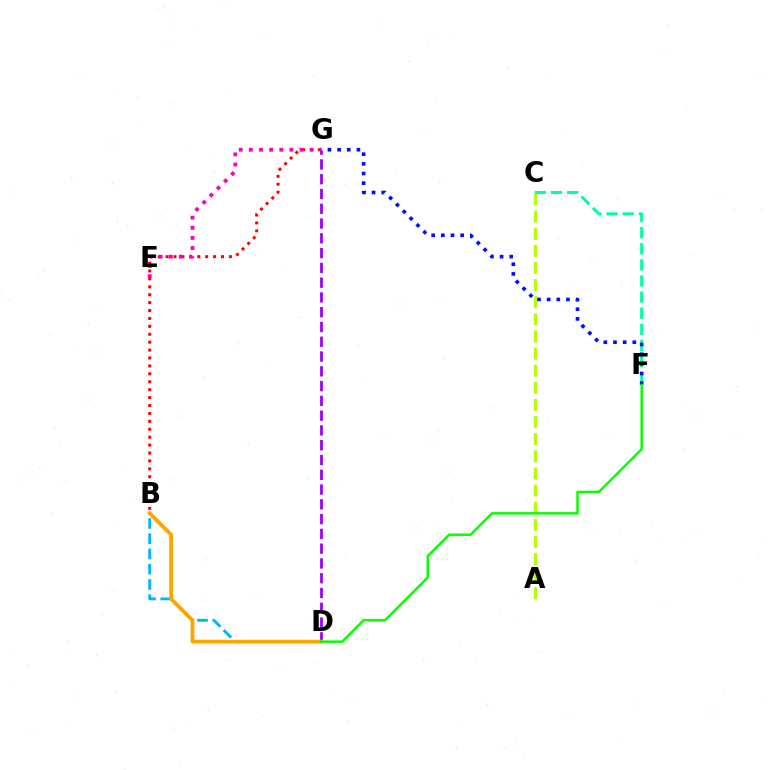{('B', 'D'): [{'color': '#00b5ff', 'line_style': 'dashed', 'thickness': 2.07}, {'color': '#ffa500', 'line_style': 'solid', 'thickness': 2.74}], ('C', 'F'): [{'color': '#00ff9d', 'line_style': 'dashed', 'thickness': 2.19}], ('B', 'G'): [{'color': '#ff0000', 'line_style': 'dotted', 'thickness': 2.15}], ('E', 'G'): [{'color': '#ff00bd', 'line_style': 'dotted', 'thickness': 2.75}], ('F', 'G'): [{'color': '#0010ff', 'line_style': 'dotted', 'thickness': 2.62}], ('D', 'G'): [{'color': '#9b00ff', 'line_style': 'dashed', 'thickness': 2.01}], ('A', 'C'): [{'color': '#b3ff00', 'line_style': 'dashed', 'thickness': 2.33}], ('D', 'F'): [{'color': '#08ff00', 'line_style': 'solid', 'thickness': 1.8}]}